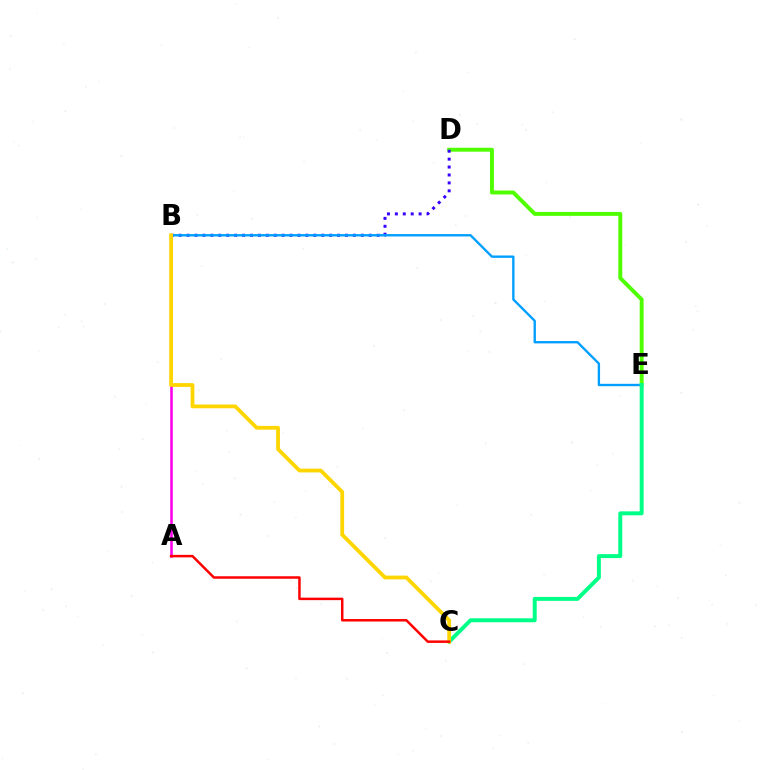{('D', 'E'): [{'color': '#4fff00', 'line_style': 'solid', 'thickness': 2.82}], ('B', 'D'): [{'color': '#3700ff', 'line_style': 'dotted', 'thickness': 2.15}], ('B', 'E'): [{'color': '#009eff', 'line_style': 'solid', 'thickness': 1.7}], ('A', 'B'): [{'color': '#ff00ed', 'line_style': 'solid', 'thickness': 1.84}], ('C', 'E'): [{'color': '#00ff86', 'line_style': 'solid', 'thickness': 2.85}], ('B', 'C'): [{'color': '#ffd500', 'line_style': 'solid', 'thickness': 2.73}], ('A', 'C'): [{'color': '#ff0000', 'line_style': 'solid', 'thickness': 1.79}]}